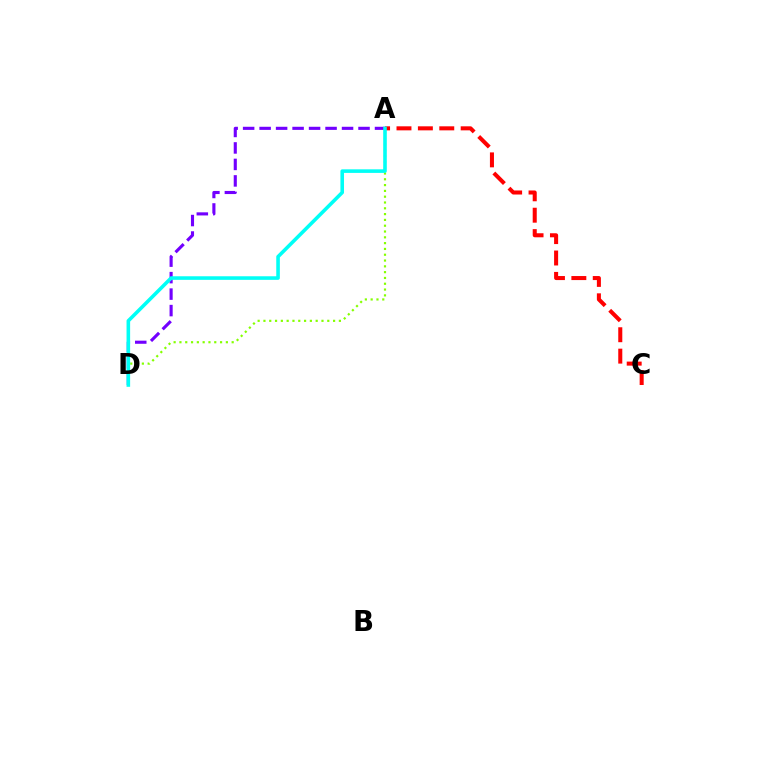{('A', 'D'): [{'color': '#7200ff', 'line_style': 'dashed', 'thickness': 2.24}, {'color': '#84ff00', 'line_style': 'dotted', 'thickness': 1.58}, {'color': '#00fff6', 'line_style': 'solid', 'thickness': 2.58}], ('A', 'C'): [{'color': '#ff0000', 'line_style': 'dashed', 'thickness': 2.91}]}